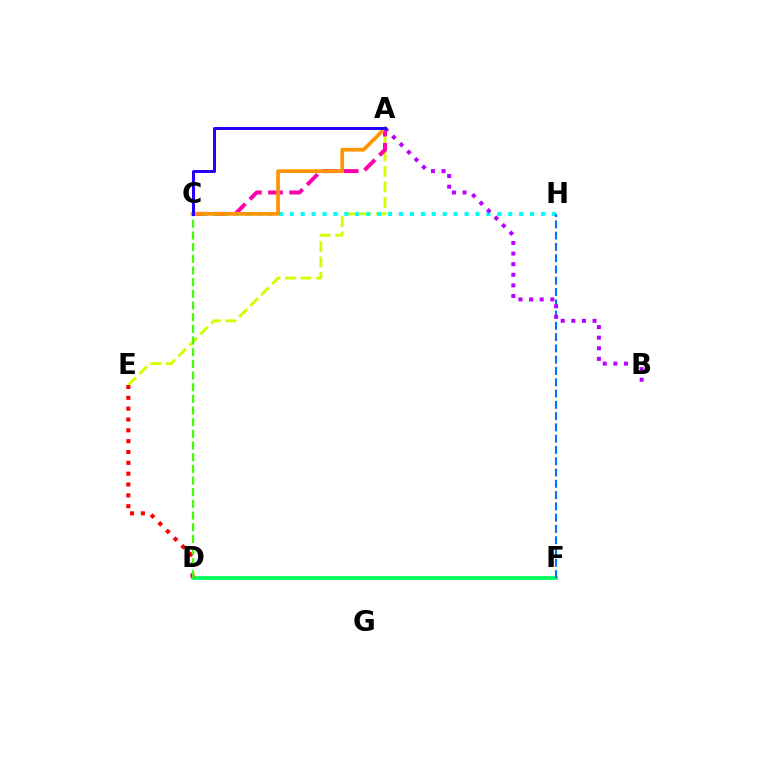{('D', 'F'): [{'color': '#00ff5c', 'line_style': 'solid', 'thickness': 2.7}], ('A', 'E'): [{'color': '#d1ff00', 'line_style': 'dashed', 'thickness': 2.1}], ('A', 'C'): [{'color': '#ff00ac', 'line_style': 'dashed', 'thickness': 2.87}, {'color': '#ff9400', 'line_style': 'solid', 'thickness': 2.68}, {'color': '#2500ff', 'line_style': 'solid', 'thickness': 2.15}], ('C', 'H'): [{'color': '#00fff6', 'line_style': 'dotted', 'thickness': 2.97}], ('D', 'E'): [{'color': '#ff0000', 'line_style': 'dotted', 'thickness': 2.94}], ('F', 'H'): [{'color': '#0074ff', 'line_style': 'dashed', 'thickness': 1.53}], ('C', 'D'): [{'color': '#3dff00', 'line_style': 'dashed', 'thickness': 1.59}], ('A', 'B'): [{'color': '#b900ff', 'line_style': 'dotted', 'thickness': 2.88}]}